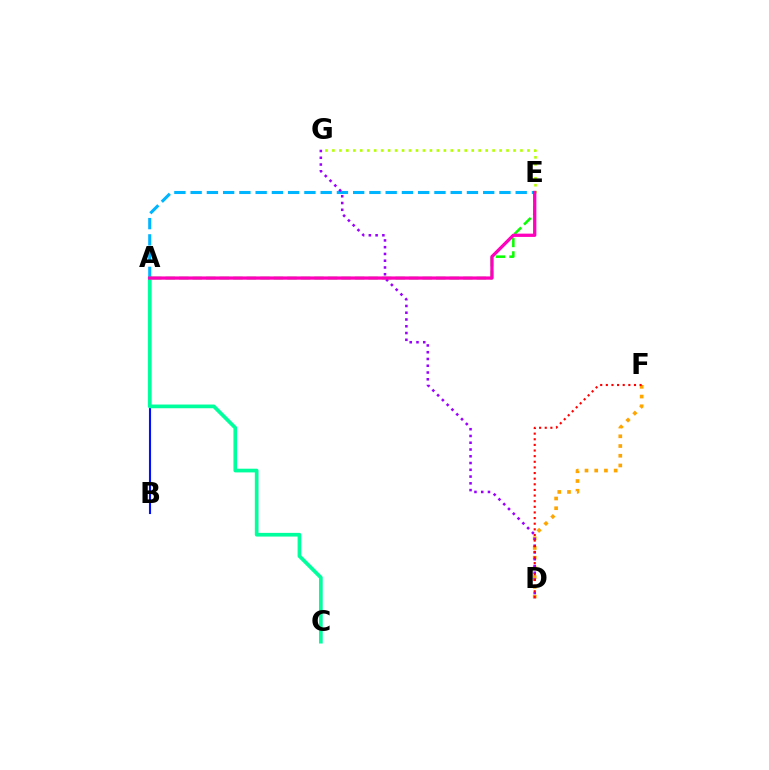{('E', 'G'): [{'color': '#b3ff00', 'line_style': 'dotted', 'thickness': 1.89}], ('A', 'E'): [{'color': '#08ff00', 'line_style': 'dashed', 'thickness': 1.84}, {'color': '#00b5ff', 'line_style': 'dashed', 'thickness': 2.21}, {'color': '#ff00bd', 'line_style': 'solid', 'thickness': 2.36}], ('D', 'F'): [{'color': '#ffa500', 'line_style': 'dotted', 'thickness': 2.64}, {'color': '#ff0000', 'line_style': 'dotted', 'thickness': 1.53}], ('A', 'B'): [{'color': '#0010ff', 'line_style': 'solid', 'thickness': 1.51}], ('D', 'G'): [{'color': '#9b00ff', 'line_style': 'dotted', 'thickness': 1.84}], ('A', 'C'): [{'color': '#00ff9d', 'line_style': 'solid', 'thickness': 2.66}]}